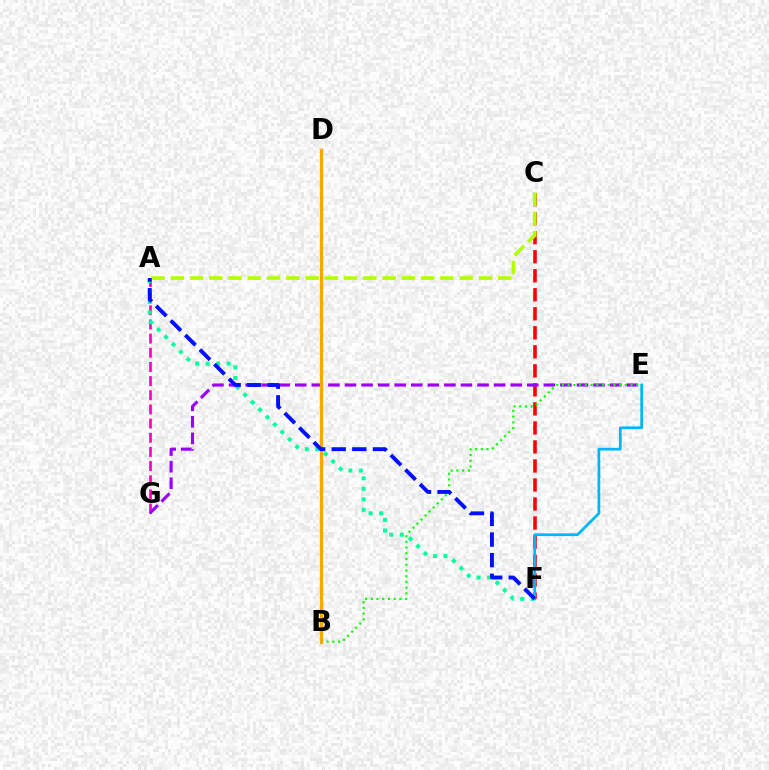{('C', 'F'): [{'color': '#ff0000', 'line_style': 'dashed', 'thickness': 2.58}], ('A', 'G'): [{'color': '#ff00bd', 'line_style': 'dashed', 'thickness': 1.92}], ('A', 'C'): [{'color': '#b3ff00', 'line_style': 'dashed', 'thickness': 2.62}], ('E', 'G'): [{'color': '#9b00ff', 'line_style': 'dashed', 'thickness': 2.25}], ('B', 'E'): [{'color': '#08ff00', 'line_style': 'dotted', 'thickness': 1.56}], ('E', 'F'): [{'color': '#00b5ff', 'line_style': 'solid', 'thickness': 1.96}], ('A', 'F'): [{'color': '#00ff9d', 'line_style': 'dotted', 'thickness': 2.85}, {'color': '#0010ff', 'line_style': 'dashed', 'thickness': 2.8}], ('B', 'D'): [{'color': '#ffa500', 'line_style': 'solid', 'thickness': 2.35}]}